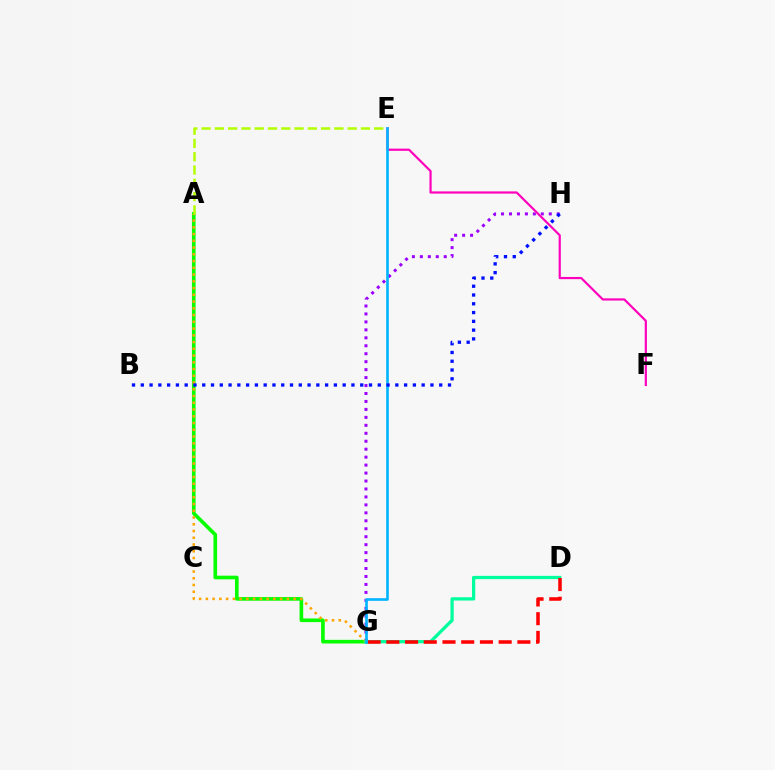{('A', 'G'): [{'color': '#08ff00', 'line_style': 'solid', 'thickness': 2.63}, {'color': '#ffa500', 'line_style': 'dotted', 'thickness': 1.83}], ('G', 'H'): [{'color': '#9b00ff', 'line_style': 'dotted', 'thickness': 2.16}], ('A', 'E'): [{'color': '#b3ff00', 'line_style': 'dashed', 'thickness': 1.8}], ('D', 'G'): [{'color': '#00ff9d', 'line_style': 'solid', 'thickness': 2.35}, {'color': '#ff0000', 'line_style': 'dashed', 'thickness': 2.54}], ('E', 'F'): [{'color': '#ff00bd', 'line_style': 'solid', 'thickness': 1.58}], ('E', 'G'): [{'color': '#00b5ff', 'line_style': 'solid', 'thickness': 1.9}], ('B', 'H'): [{'color': '#0010ff', 'line_style': 'dotted', 'thickness': 2.38}]}